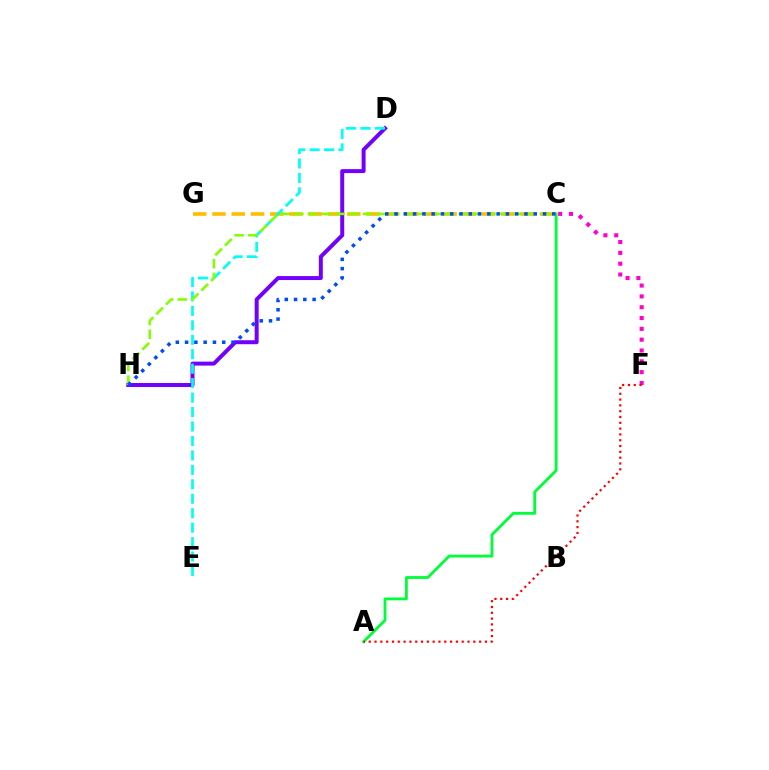{('C', 'G'): [{'color': '#ffbd00', 'line_style': 'dashed', 'thickness': 2.62}], ('D', 'H'): [{'color': '#7200ff', 'line_style': 'solid', 'thickness': 2.86}], ('D', 'E'): [{'color': '#00fff6', 'line_style': 'dashed', 'thickness': 1.96}], ('C', 'F'): [{'color': '#ff00cf', 'line_style': 'dotted', 'thickness': 2.94}], ('A', 'C'): [{'color': '#00ff39', 'line_style': 'solid', 'thickness': 2.04}], ('C', 'H'): [{'color': '#84ff00', 'line_style': 'dashed', 'thickness': 1.86}, {'color': '#004bff', 'line_style': 'dotted', 'thickness': 2.52}], ('A', 'F'): [{'color': '#ff0000', 'line_style': 'dotted', 'thickness': 1.58}]}